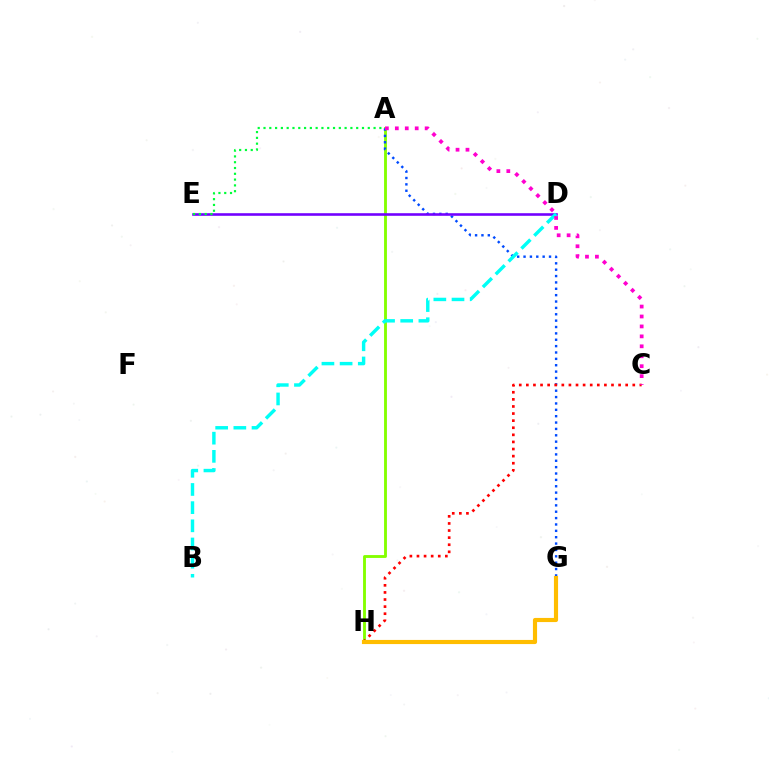{('A', 'H'): [{'color': '#84ff00', 'line_style': 'solid', 'thickness': 2.07}], ('A', 'G'): [{'color': '#004bff', 'line_style': 'dotted', 'thickness': 1.73}], ('C', 'H'): [{'color': '#ff0000', 'line_style': 'dotted', 'thickness': 1.93}], ('G', 'H'): [{'color': '#ffbd00', 'line_style': 'solid', 'thickness': 2.98}], ('D', 'E'): [{'color': '#7200ff', 'line_style': 'solid', 'thickness': 1.87}], ('B', 'D'): [{'color': '#00fff6', 'line_style': 'dashed', 'thickness': 2.47}], ('A', 'E'): [{'color': '#00ff39', 'line_style': 'dotted', 'thickness': 1.57}], ('A', 'C'): [{'color': '#ff00cf', 'line_style': 'dotted', 'thickness': 2.7}]}